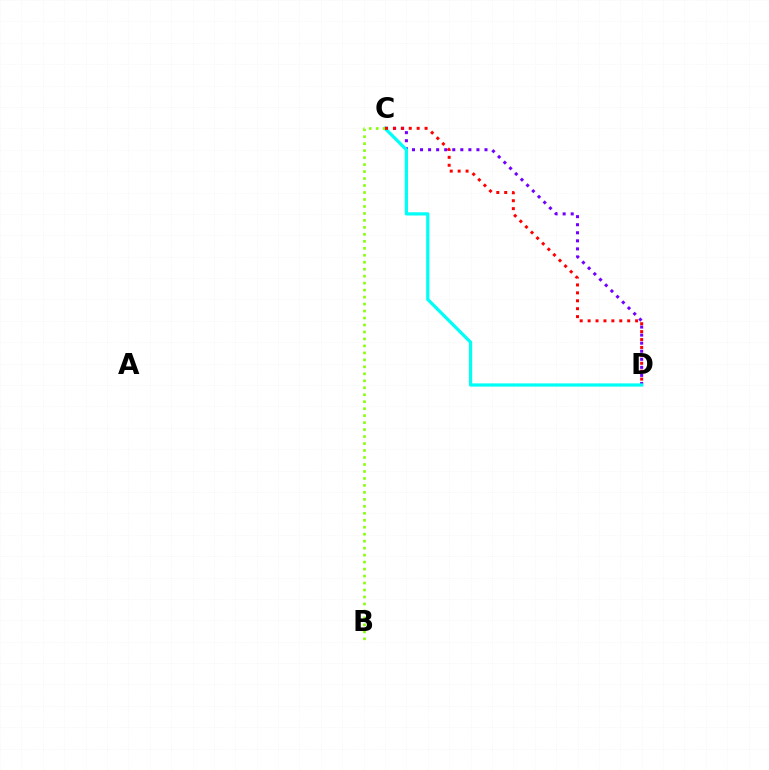{('C', 'D'): [{'color': '#7200ff', 'line_style': 'dotted', 'thickness': 2.19}, {'color': '#00fff6', 'line_style': 'solid', 'thickness': 2.33}, {'color': '#ff0000', 'line_style': 'dotted', 'thickness': 2.15}], ('B', 'C'): [{'color': '#84ff00', 'line_style': 'dotted', 'thickness': 1.89}]}